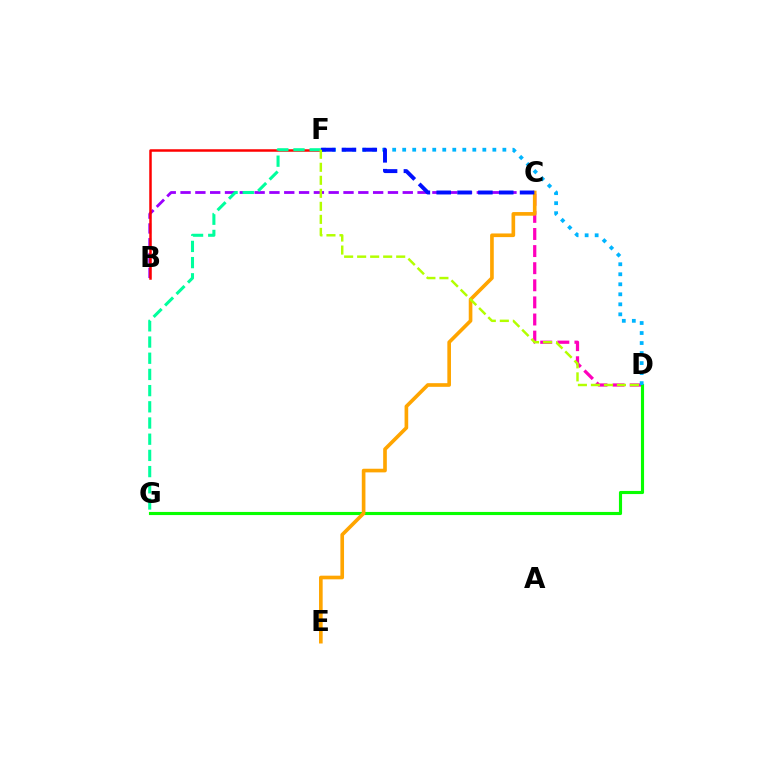{('C', 'D'): [{'color': '#ff00bd', 'line_style': 'dashed', 'thickness': 2.32}], ('D', 'G'): [{'color': '#08ff00', 'line_style': 'solid', 'thickness': 2.25}], ('B', 'C'): [{'color': '#9b00ff', 'line_style': 'dashed', 'thickness': 2.01}], ('C', 'E'): [{'color': '#ffa500', 'line_style': 'solid', 'thickness': 2.62}], ('B', 'F'): [{'color': '#ff0000', 'line_style': 'solid', 'thickness': 1.8}], ('D', 'F'): [{'color': '#00b5ff', 'line_style': 'dotted', 'thickness': 2.72}, {'color': '#b3ff00', 'line_style': 'dashed', 'thickness': 1.77}], ('C', 'F'): [{'color': '#0010ff', 'line_style': 'dashed', 'thickness': 2.83}], ('F', 'G'): [{'color': '#00ff9d', 'line_style': 'dashed', 'thickness': 2.2}]}